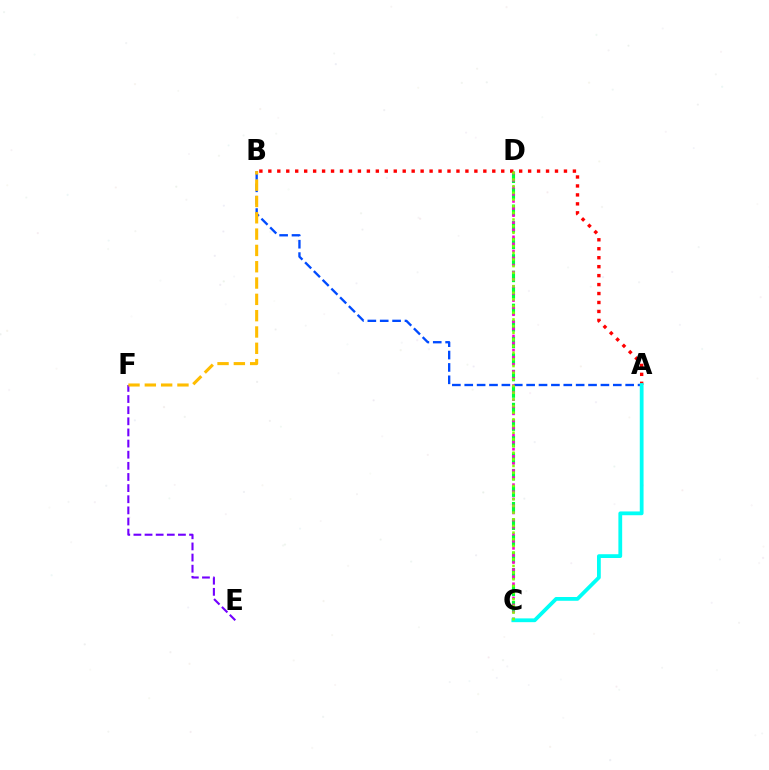{('C', 'D'): [{'color': '#00ff39', 'line_style': 'dashed', 'thickness': 2.24}, {'color': '#ff00cf', 'line_style': 'dotted', 'thickness': 1.92}, {'color': '#84ff00', 'line_style': 'dotted', 'thickness': 1.81}], ('A', 'B'): [{'color': '#004bff', 'line_style': 'dashed', 'thickness': 1.68}, {'color': '#ff0000', 'line_style': 'dotted', 'thickness': 2.43}], ('E', 'F'): [{'color': '#7200ff', 'line_style': 'dashed', 'thickness': 1.51}], ('B', 'F'): [{'color': '#ffbd00', 'line_style': 'dashed', 'thickness': 2.22}], ('A', 'C'): [{'color': '#00fff6', 'line_style': 'solid', 'thickness': 2.72}]}